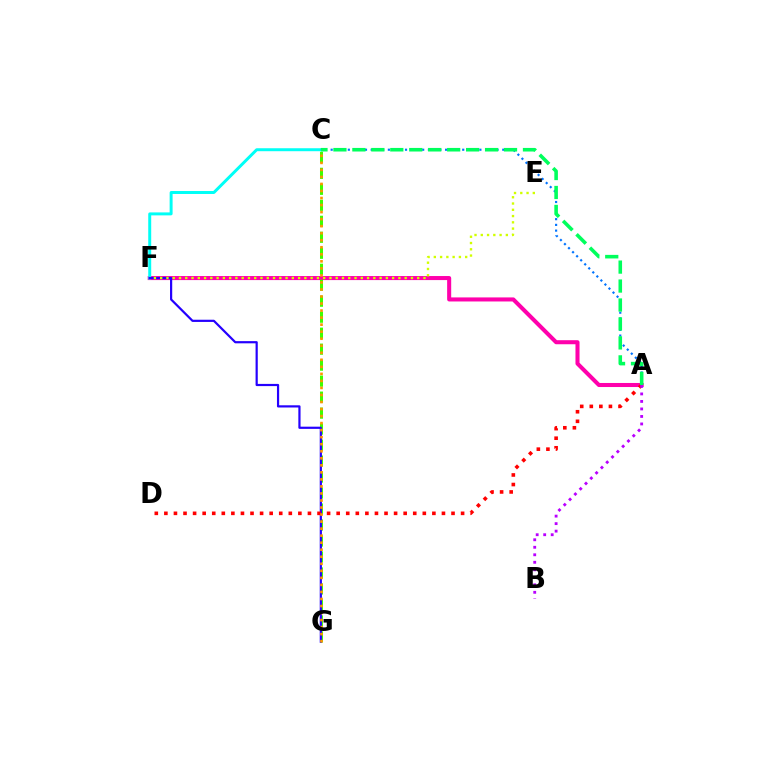{('A', 'F'): [{'color': '#ff00ac', 'line_style': 'solid', 'thickness': 2.92}], ('C', 'G'): [{'color': '#3dff00', 'line_style': 'dashed', 'thickness': 2.17}, {'color': '#ff9400', 'line_style': 'dotted', 'thickness': 1.91}], ('C', 'F'): [{'color': '#00fff6', 'line_style': 'solid', 'thickness': 2.14}], ('A', 'C'): [{'color': '#0074ff', 'line_style': 'dotted', 'thickness': 1.55}, {'color': '#00ff5c', 'line_style': 'dashed', 'thickness': 2.57}], ('F', 'G'): [{'color': '#2500ff', 'line_style': 'solid', 'thickness': 1.58}], ('A', 'D'): [{'color': '#ff0000', 'line_style': 'dotted', 'thickness': 2.6}], ('A', 'B'): [{'color': '#b900ff', 'line_style': 'dotted', 'thickness': 2.04}], ('E', 'F'): [{'color': '#d1ff00', 'line_style': 'dotted', 'thickness': 1.7}]}